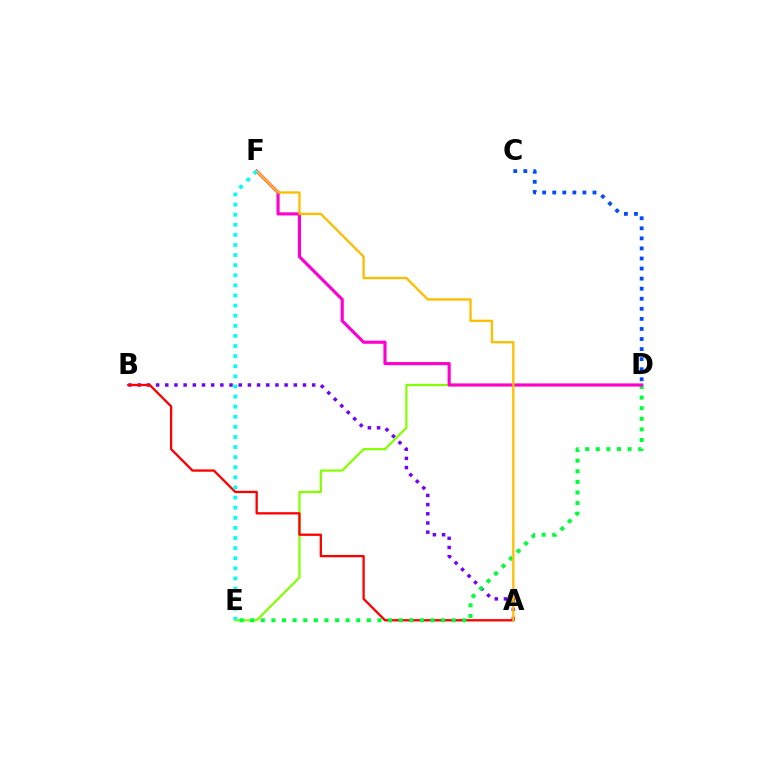{('A', 'B'): [{'color': '#7200ff', 'line_style': 'dotted', 'thickness': 2.49}, {'color': '#ff0000', 'line_style': 'solid', 'thickness': 1.66}], ('D', 'E'): [{'color': '#84ff00', 'line_style': 'solid', 'thickness': 1.6}, {'color': '#00ff39', 'line_style': 'dotted', 'thickness': 2.88}], ('D', 'F'): [{'color': '#ff00cf', 'line_style': 'solid', 'thickness': 2.25}], ('C', 'D'): [{'color': '#004bff', 'line_style': 'dotted', 'thickness': 2.73}], ('A', 'F'): [{'color': '#ffbd00', 'line_style': 'solid', 'thickness': 1.67}], ('E', 'F'): [{'color': '#00fff6', 'line_style': 'dotted', 'thickness': 2.75}]}